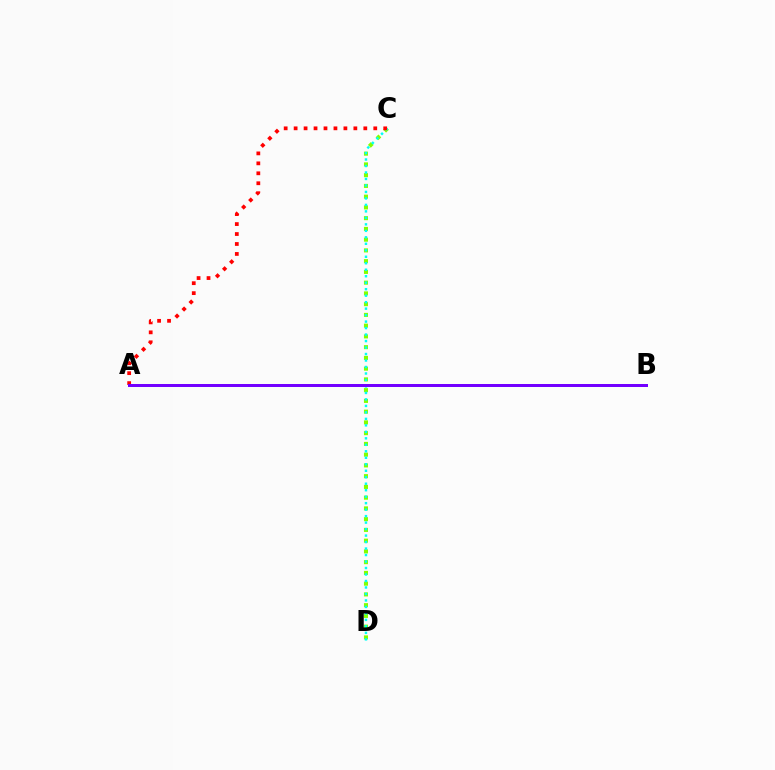{('C', 'D'): [{'color': '#84ff00', 'line_style': 'dotted', 'thickness': 2.92}, {'color': '#00fff6', 'line_style': 'dotted', 'thickness': 1.76}], ('A', 'C'): [{'color': '#ff0000', 'line_style': 'dotted', 'thickness': 2.7}], ('A', 'B'): [{'color': '#7200ff', 'line_style': 'solid', 'thickness': 2.16}]}